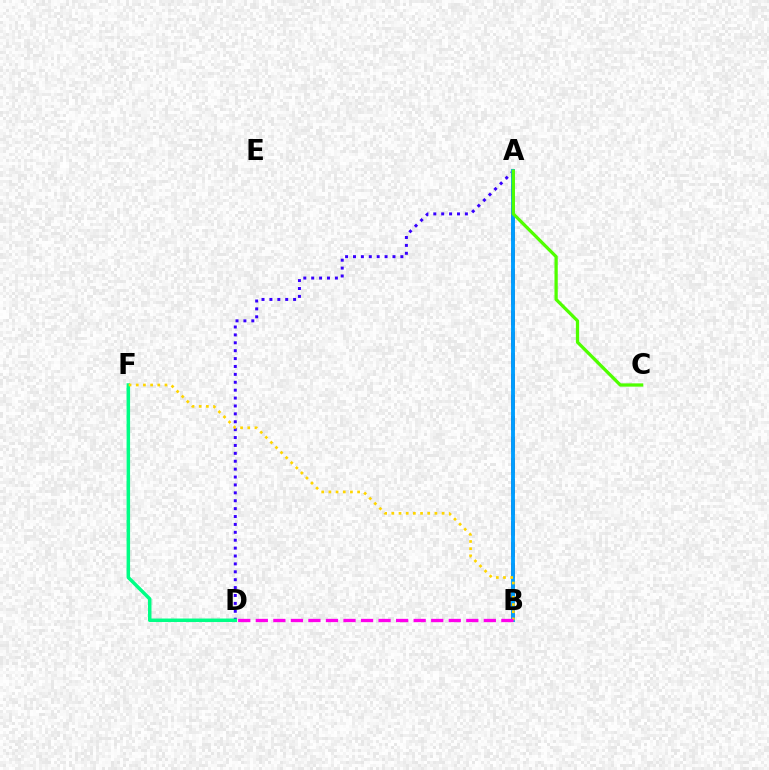{('A', 'D'): [{'color': '#3700ff', 'line_style': 'dotted', 'thickness': 2.15}], ('D', 'F'): [{'color': '#00ff86', 'line_style': 'solid', 'thickness': 2.52}], ('A', 'B'): [{'color': '#ff0000', 'line_style': 'dashed', 'thickness': 2.86}, {'color': '#009eff', 'line_style': 'solid', 'thickness': 2.8}], ('A', 'C'): [{'color': '#4fff00', 'line_style': 'solid', 'thickness': 2.35}], ('B', 'F'): [{'color': '#ffd500', 'line_style': 'dotted', 'thickness': 1.95}], ('B', 'D'): [{'color': '#ff00ed', 'line_style': 'dashed', 'thickness': 2.38}]}